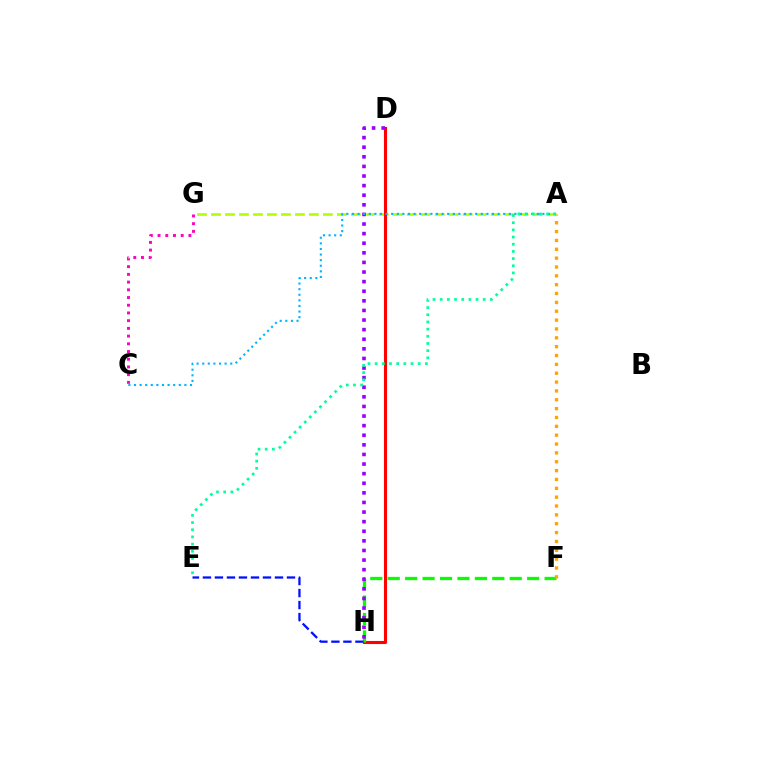{('A', 'G'): [{'color': '#b3ff00', 'line_style': 'dashed', 'thickness': 1.9}], ('D', 'H'): [{'color': '#ff0000', 'line_style': 'solid', 'thickness': 2.23}, {'color': '#9b00ff', 'line_style': 'dotted', 'thickness': 2.61}], ('C', 'G'): [{'color': '#ff00bd', 'line_style': 'dotted', 'thickness': 2.1}], ('F', 'H'): [{'color': '#08ff00', 'line_style': 'dashed', 'thickness': 2.37}], ('A', 'C'): [{'color': '#00b5ff', 'line_style': 'dotted', 'thickness': 1.52}], ('E', 'H'): [{'color': '#0010ff', 'line_style': 'dashed', 'thickness': 1.63}], ('A', 'F'): [{'color': '#ffa500', 'line_style': 'dotted', 'thickness': 2.41}], ('A', 'E'): [{'color': '#00ff9d', 'line_style': 'dotted', 'thickness': 1.95}]}